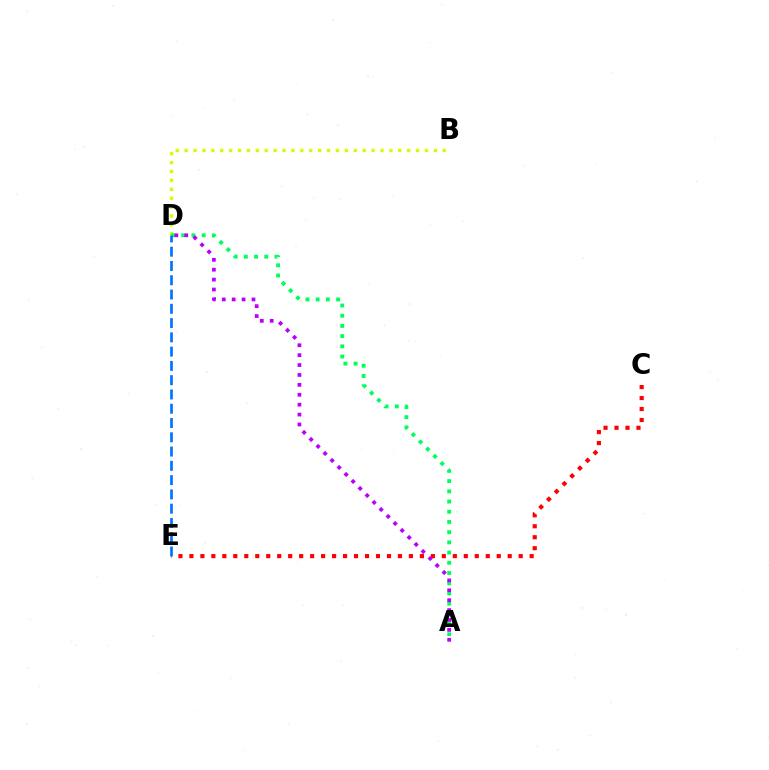{('B', 'D'): [{'color': '#d1ff00', 'line_style': 'dotted', 'thickness': 2.42}], ('A', 'D'): [{'color': '#00ff5c', 'line_style': 'dotted', 'thickness': 2.77}, {'color': '#b900ff', 'line_style': 'dotted', 'thickness': 2.69}], ('C', 'E'): [{'color': '#ff0000', 'line_style': 'dotted', 'thickness': 2.98}], ('D', 'E'): [{'color': '#0074ff', 'line_style': 'dashed', 'thickness': 1.94}]}